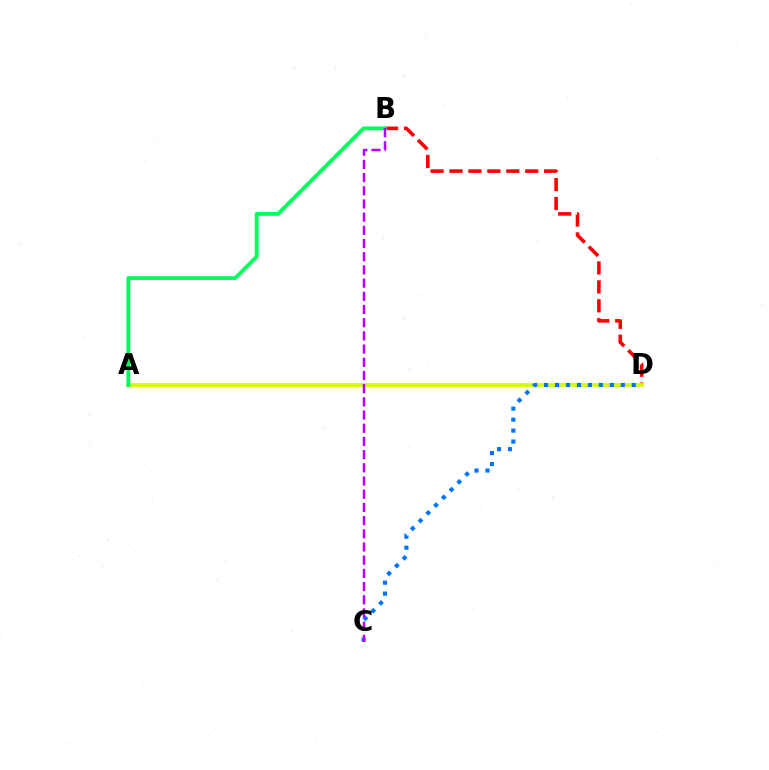{('B', 'D'): [{'color': '#ff0000', 'line_style': 'dashed', 'thickness': 2.57}], ('A', 'D'): [{'color': '#d1ff00', 'line_style': 'solid', 'thickness': 2.75}], ('C', 'D'): [{'color': '#0074ff', 'line_style': 'dotted', 'thickness': 2.98}], ('A', 'B'): [{'color': '#00ff5c', 'line_style': 'solid', 'thickness': 2.74}], ('B', 'C'): [{'color': '#b900ff', 'line_style': 'dashed', 'thickness': 1.79}]}